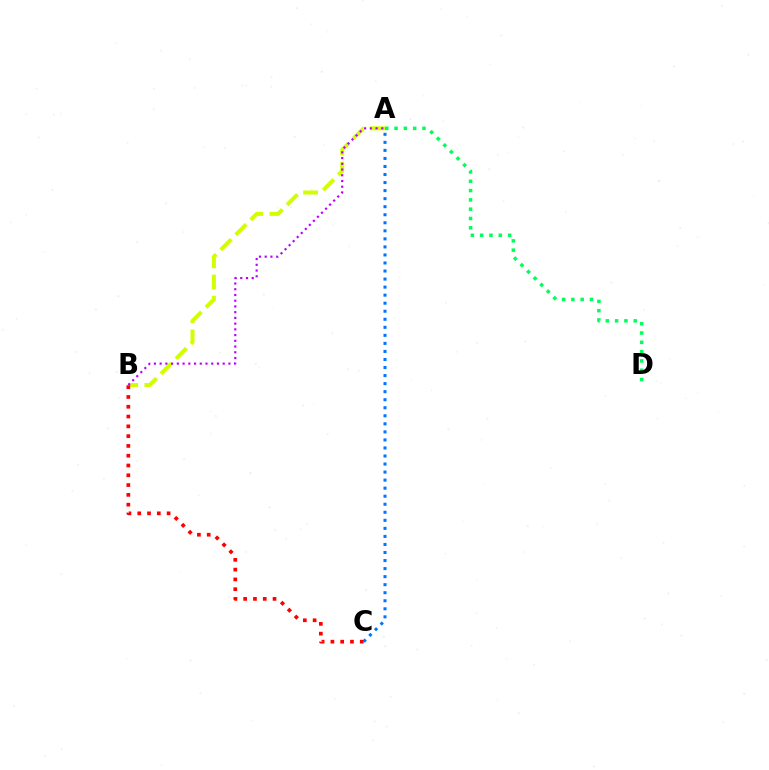{('A', 'B'): [{'color': '#d1ff00', 'line_style': 'dashed', 'thickness': 2.88}, {'color': '#b900ff', 'line_style': 'dotted', 'thickness': 1.56}], ('A', 'D'): [{'color': '#00ff5c', 'line_style': 'dotted', 'thickness': 2.53}], ('A', 'C'): [{'color': '#0074ff', 'line_style': 'dotted', 'thickness': 2.19}], ('B', 'C'): [{'color': '#ff0000', 'line_style': 'dotted', 'thickness': 2.66}]}